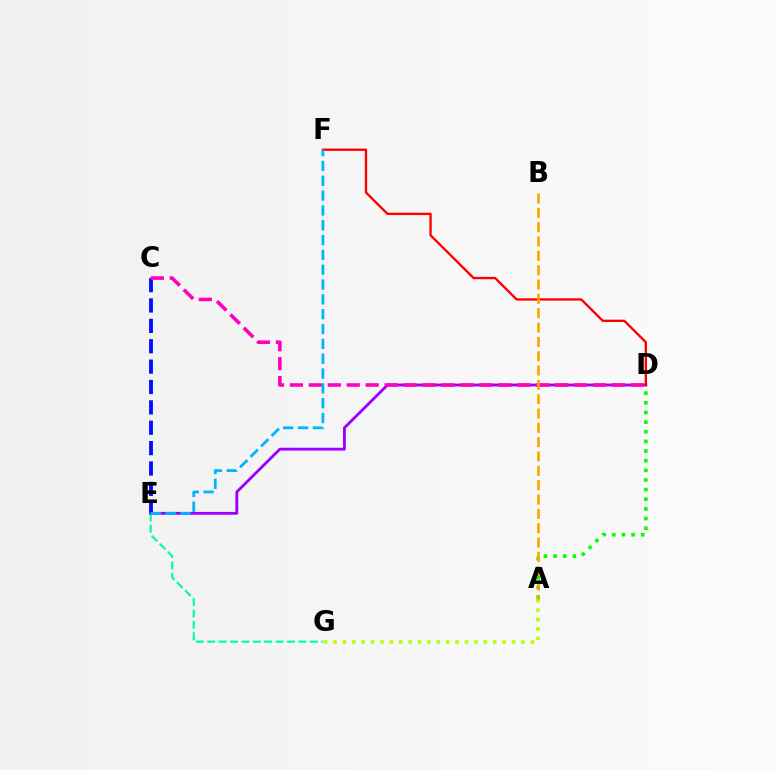{('E', 'G'): [{'color': '#00ff9d', 'line_style': 'dashed', 'thickness': 1.55}], ('D', 'E'): [{'color': '#9b00ff', 'line_style': 'solid', 'thickness': 2.04}], ('C', 'E'): [{'color': '#0010ff', 'line_style': 'dashed', 'thickness': 2.77}], ('C', 'D'): [{'color': '#ff00bd', 'line_style': 'dashed', 'thickness': 2.57}], ('A', 'D'): [{'color': '#08ff00', 'line_style': 'dotted', 'thickness': 2.62}], ('A', 'G'): [{'color': '#b3ff00', 'line_style': 'dotted', 'thickness': 2.55}], ('D', 'F'): [{'color': '#ff0000', 'line_style': 'solid', 'thickness': 1.69}], ('E', 'F'): [{'color': '#00b5ff', 'line_style': 'dashed', 'thickness': 2.01}], ('A', 'B'): [{'color': '#ffa500', 'line_style': 'dashed', 'thickness': 1.95}]}